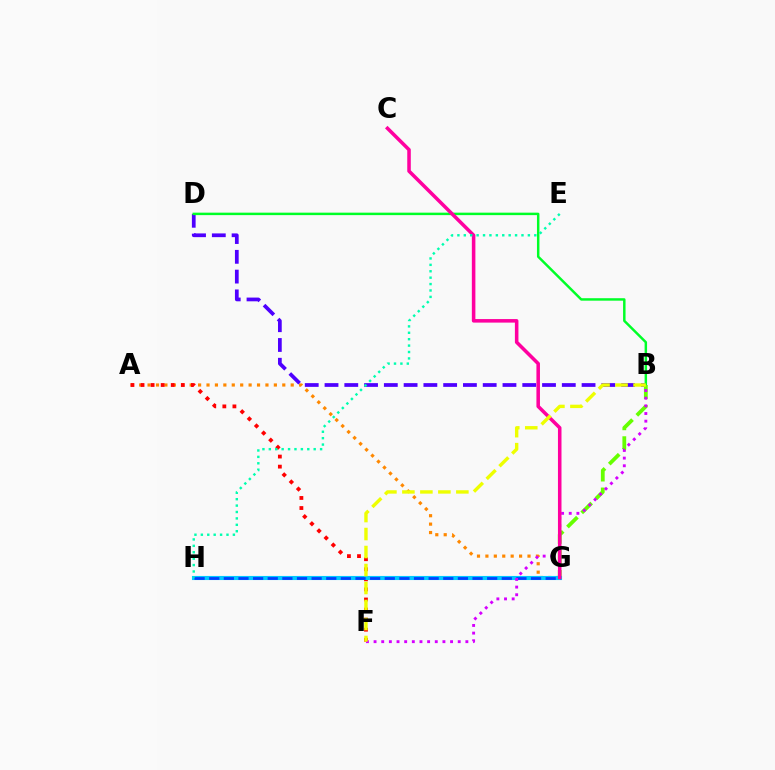{('A', 'G'): [{'color': '#ff8800', 'line_style': 'dotted', 'thickness': 2.29}], ('B', 'D'): [{'color': '#4f00ff', 'line_style': 'dashed', 'thickness': 2.69}, {'color': '#00ff27', 'line_style': 'solid', 'thickness': 1.78}], ('A', 'F'): [{'color': '#ff0000', 'line_style': 'dotted', 'thickness': 2.74}], ('B', 'G'): [{'color': '#66ff00', 'line_style': 'dashed', 'thickness': 2.73}], ('G', 'H'): [{'color': '#00c7ff', 'line_style': 'solid', 'thickness': 2.95}, {'color': '#003fff', 'line_style': 'dashed', 'thickness': 1.99}], ('B', 'F'): [{'color': '#d600ff', 'line_style': 'dotted', 'thickness': 2.08}, {'color': '#eeff00', 'line_style': 'dashed', 'thickness': 2.44}], ('C', 'G'): [{'color': '#ff00a0', 'line_style': 'solid', 'thickness': 2.55}], ('E', 'H'): [{'color': '#00ffaf', 'line_style': 'dotted', 'thickness': 1.74}]}